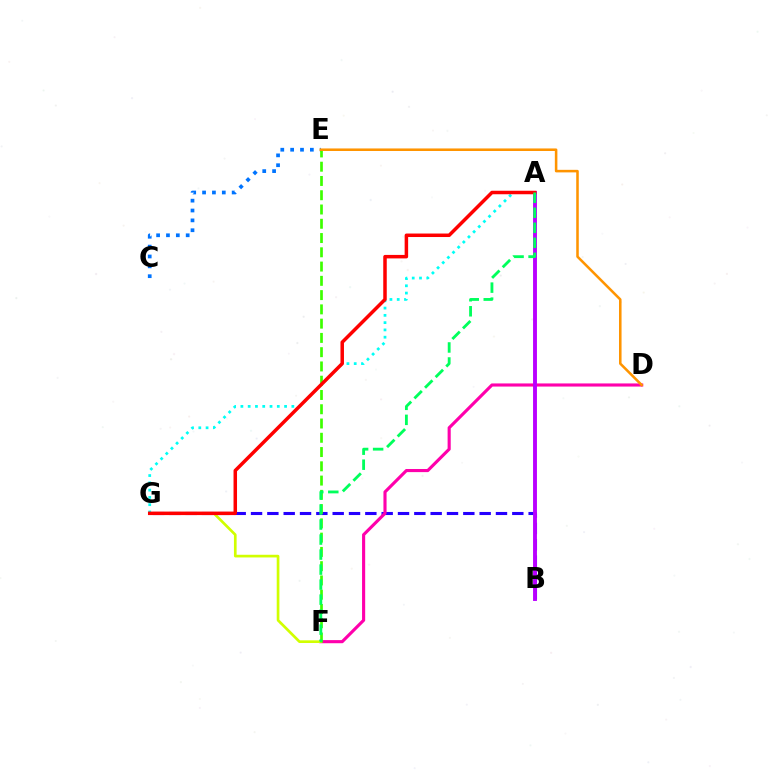{('B', 'G'): [{'color': '#2500ff', 'line_style': 'dashed', 'thickness': 2.22}], ('D', 'F'): [{'color': '#ff00ac', 'line_style': 'solid', 'thickness': 2.25}], ('C', 'E'): [{'color': '#0074ff', 'line_style': 'dotted', 'thickness': 2.68}], ('F', 'G'): [{'color': '#d1ff00', 'line_style': 'solid', 'thickness': 1.93}], ('A', 'G'): [{'color': '#00fff6', 'line_style': 'dotted', 'thickness': 1.98}, {'color': '#ff0000', 'line_style': 'solid', 'thickness': 2.52}], ('A', 'B'): [{'color': '#b900ff', 'line_style': 'solid', 'thickness': 2.8}], ('E', 'F'): [{'color': '#3dff00', 'line_style': 'dashed', 'thickness': 1.94}], ('A', 'F'): [{'color': '#00ff5c', 'line_style': 'dashed', 'thickness': 2.04}], ('D', 'E'): [{'color': '#ff9400', 'line_style': 'solid', 'thickness': 1.83}]}